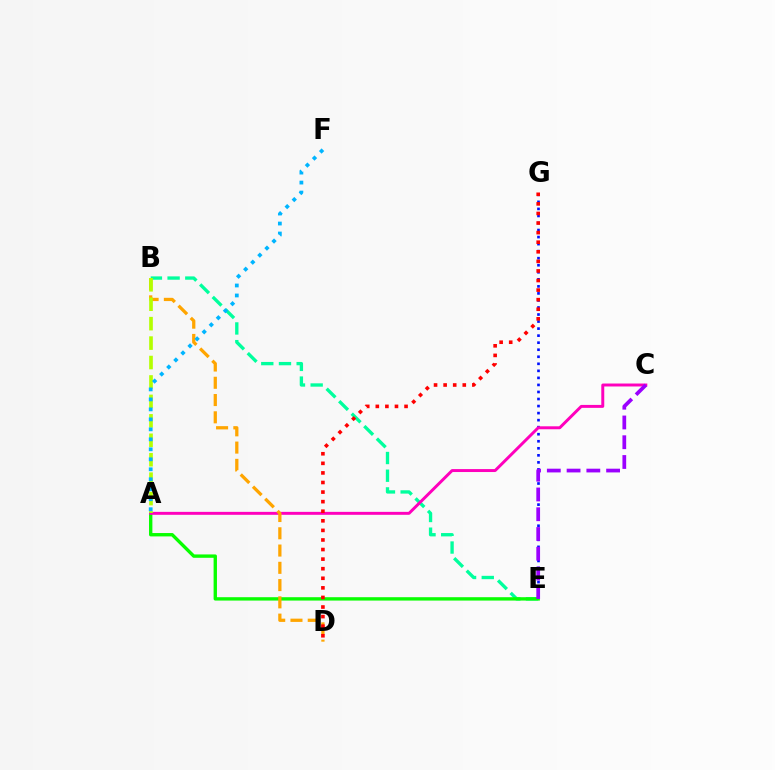{('E', 'G'): [{'color': '#0010ff', 'line_style': 'dotted', 'thickness': 1.91}], ('B', 'E'): [{'color': '#00ff9d', 'line_style': 'dashed', 'thickness': 2.4}], ('A', 'E'): [{'color': '#08ff00', 'line_style': 'solid', 'thickness': 2.42}], ('A', 'C'): [{'color': '#ff00bd', 'line_style': 'solid', 'thickness': 2.12}], ('B', 'D'): [{'color': '#ffa500', 'line_style': 'dashed', 'thickness': 2.35}], ('A', 'B'): [{'color': '#b3ff00', 'line_style': 'dashed', 'thickness': 2.64}], ('C', 'E'): [{'color': '#9b00ff', 'line_style': 'dashed', 'thickness': 2.68}], ('D', 'G'): [{'color': '#ff0000', 'line_style': 'dotted', 'thickness': 2.6}], ('A', 'F'): [{'color': '#00b5ff', 'line_style': 'dotted', 'thickness': 2.71}]}